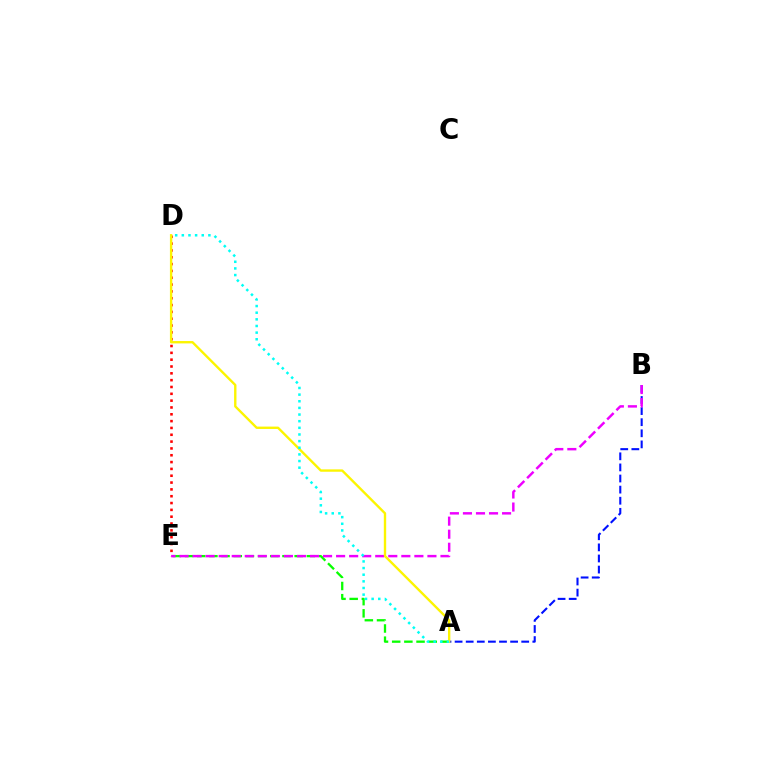{('A', 'E'): [{'color': '#08ff00', 'line_style': 'dashed', 'thickness': 1.65}], ('D', 'E'): [{'color': '#ff0000', 'line_style': 'dotted', 'thickness': 1.85}], ('A', 'B'): [{'color': '#0010ff', 'line_style': 'dashed', 'thickness': 1.51}], ('B', 'E'): [{'color': '#ee00ff', 'line_style': 'dashed', 'thickness': 1.77}], ('A', 'D'): [{'color': '#fcf500', 'line_style': 'solid', 'thickness': 1.71}, {'color': '#00fff6', 'line_style': 'dotted', 'thickness': 1.8}]}